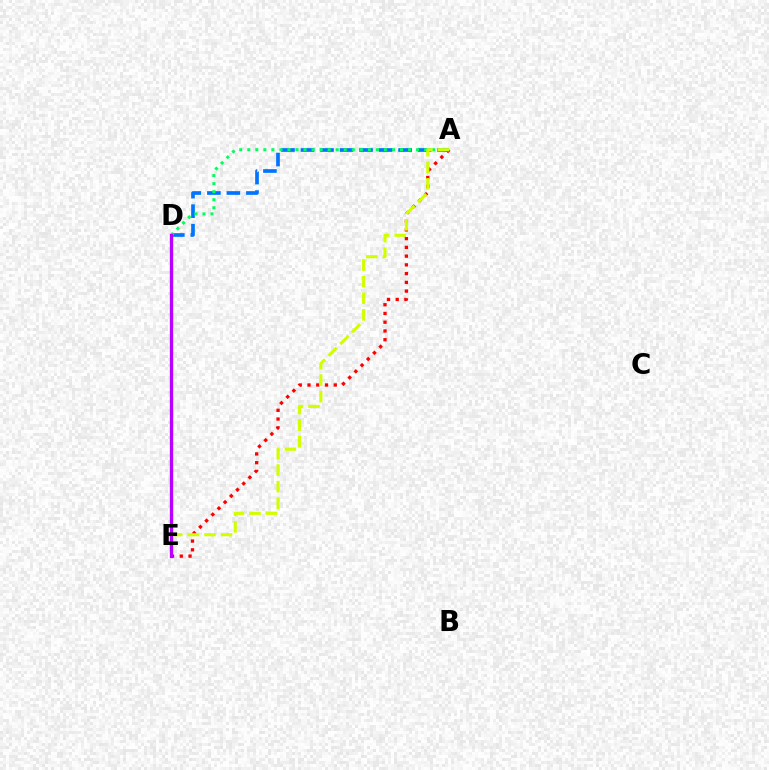{('A', 'D'): [{'color': '#0074ff', 'line_style': 'dashed', 'thickness': 2.65}, {'color': '#00ff5c', 'line_style': 'dotted', 'thickness': 2.18}], ('A', 'E'): [{'color': '#ff0000', 'line_style': 'dotted', 'thickness': 2.38}, {'color': '#d1ff00', 'line_style': 'dashed', 'thickness': 2.25}], ('D', 'E'): [{'color': '#b900ff', 'line_style': 'solid', 'thickness': 2.39}]}